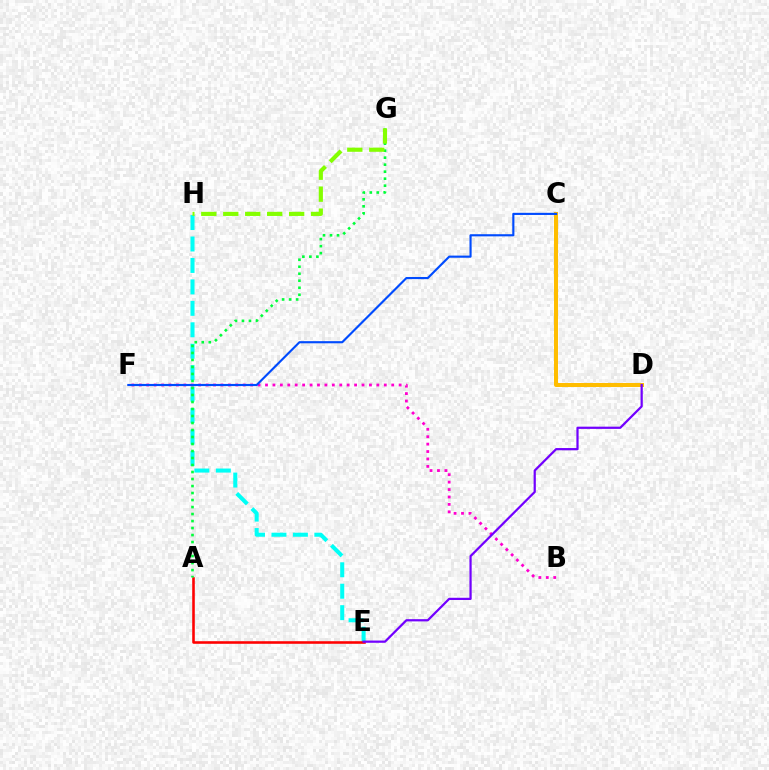{('C', 'D'): [{'color': '#ffbd00', 'line_style': 'solid', 'thickness': 2.89}], ('E', 'H'): [{'color': '#00fff6', 'line_style': 'dashed', 'thickness': 2.91}], ('A', 'E'): [{'color': '#ff0000', 'line_style': 'solid', 'thickness': 1.86}], ('B', 'F'): [{'color': '#ff00cf', 'line_style': 'dotted', 'thickness': 2.02}], ('A', 'G'): [{'color': '#00ff39', 'line_style': 'dotted', 'thickness': 1.9}], ('D', 'E'): [{'color': '#7200ff', 'line_style': 'solid', 'thickness': 1.6}], ('C', 'F'): [{'color': '#004bff', 'line_style': 'solid', 'thickness': 1.54}], ('G', 'H'): [{'color': '#84ff00', 'line_style': 'dashed', 'thickness': 2.98}]}